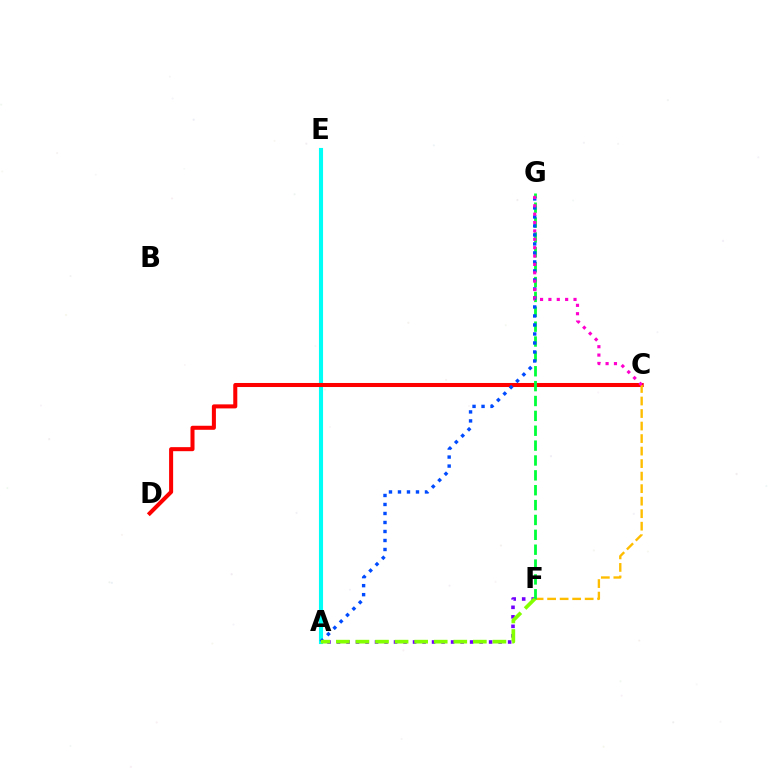{('A', 'F'): [{'color': '#7200ff', 'line_style': 'dotted', 'thickness': 2.58}, {'color': '#84ff00', 'line_style': 'dashed', 'thickness': 2.66}], ('A', 'E'): [{'color': '#00fff6', 'line_style': 'solid', 'thickness': 2.96}], ('C', 'D'): [{'color': '#ff0000', 'line_style': 'solid', 'thickness': 2.91}], ('C', 'F'): [{'color': '#ffbd00', 'line_style': 'dashed', 'thickness': 1.7}], ('F', 'G'): [{'color': '#00ff39', 'line_style': 'dashed', 'thickness': 2.02}], ('A', 'G'): [{'color': '#004bff', 'line_style': 'dotted', 'thickness': 2.45}], ('C', 'G'): [{'color': '#ff00cf', 'line_style': 'dotted', 'thickness': 2.27}]}